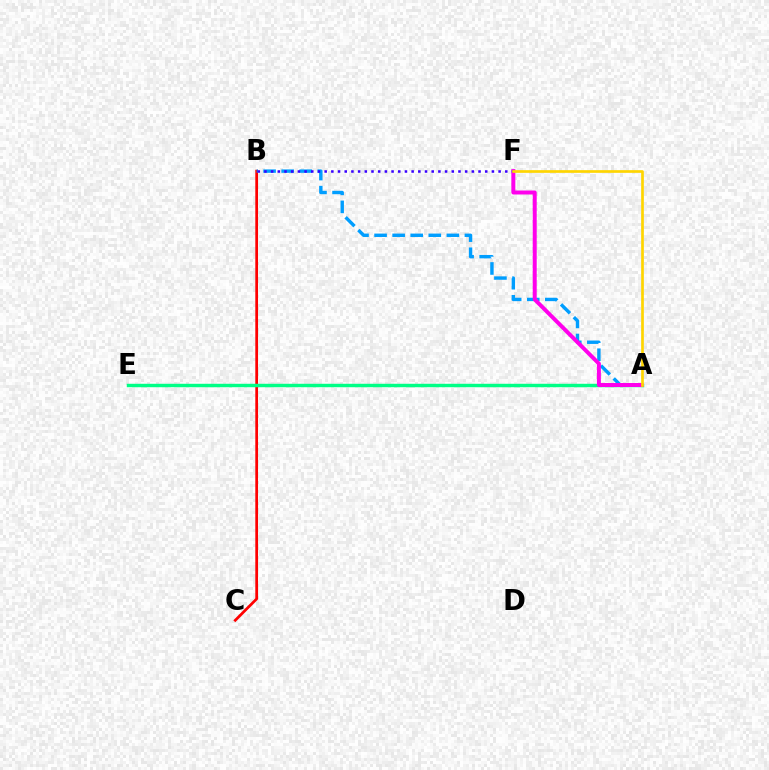{('B', 'C'): [{'color': '#ff0000', 'line_style': 'solid', 'thickness': 1.97}], ('A', 'E'): [{'color': '#4fff00', 'line_style': 'dotted', 'thickness': 2.15}, {'color': '#00ff86', 'line_style': 'solid', 'thickness': 2.48}], ('A', 'B'): [{'color': '#009eff', 'line_style': 'dashed', 'thickness': 2.45}], ('A', 'F'): [{'color': '#ff00ed', 'line_style': 'solid', 'thickness': 2.86}, {'color': '#ffd500', 'line_style': 'solid', 'thickness': 1.93}], ('B', 'F'): [{'color': '#3700ff', 'line_style': 'dotted', 'thickness': 1.82}]}